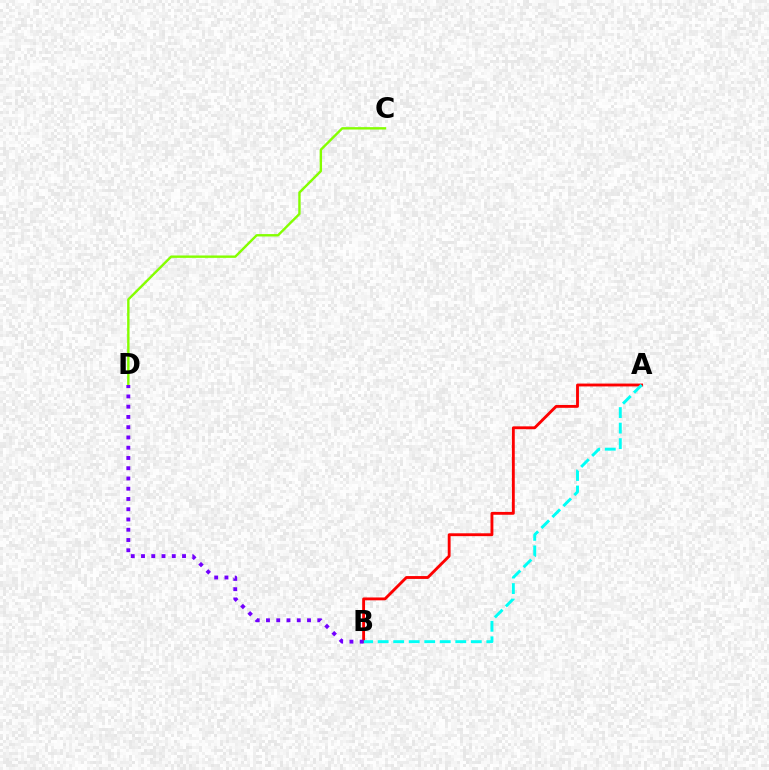{('C', 'D'): [{'color': '#84ff00', 'line_style': 'solid', 'thickness': 1.72}], ('A', 'B'): [{'color': '#ff0000', 'line_style': 'solid', 'thickness': 2.06}, {'color': '#00fff6', 'line_style': 'dashed', 'thickness': 2.11}], ('B', 'D'): [{'color': '#7200ff', 'line_style': 'dotted', 'thickness': 2.79}]}